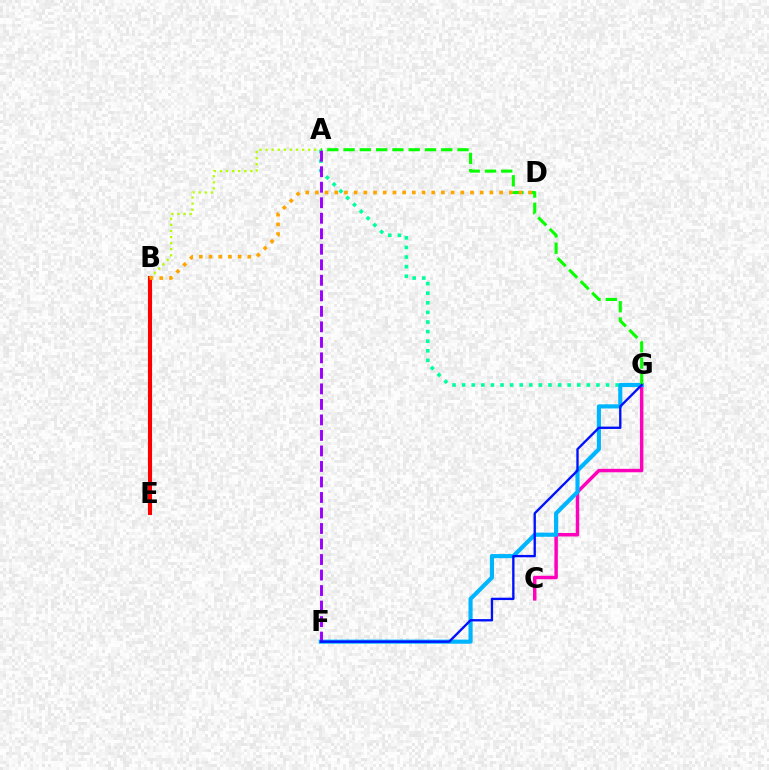{('B', 'E'): [{'color': '#ff0000', 'line_style': 'solid', 'thickness': 2.94}], ('C', 'G'): [{'color': '#ff00bd', 'line_style': 'solid', 'thickness': 2.49}], ('A', 'G'): [{'color': '#00ff9d', 'line_style': 'dotted', 'thickness': 2.61}, {'color': '#08ff00', 'line_style': 'dashed', 'thickness': 2.21}], ('F', 'G'): [{'color': '#00b5ff', 'line_style': 'solid', 'thickness': 2.98}, {'color': '#0010ff', 'line_style': 'solid', 'thickness': 1.69}], ('A', 'B'): [{'color': '#b3ff00', 'line_style': 'dotted', 'thickness': 1.66}], ('A', 'F'): [{'color': '#9b00ff', 'line_style': 'dashed', 'thickness': 2.11}], ('B', 'D'): [{'color': '#ffa500', 'line_style': 'dotted', 'thickness': 2.63}]}